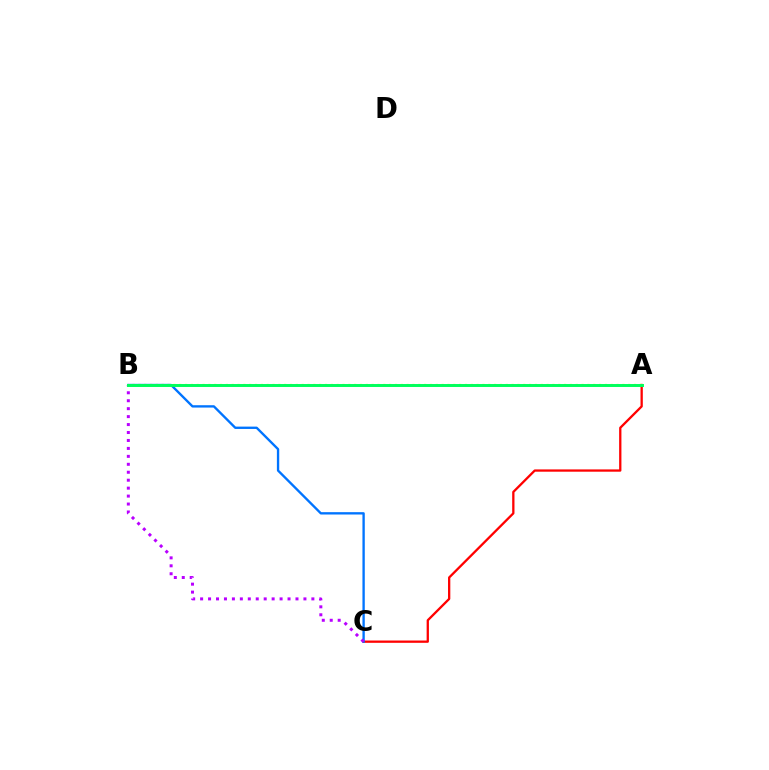{('A', 'B'): [{'color': '#d1ff00', 'line_style': 'dotted', 'thickness': 1.58}, {'color': '#00ff5c', 'line_style': 'solid', 'thickness': 2.12}], ('A', 'C'): [{'color': '#ff0000', 'line_style': 'solid', 'thickness': 1.65}], ('B', 'C'): [{'color': '#0074ff', 'line_style': 'solid', 'thickness': 1.69}, {'color': '#b900ff', 'line_style': 'dotted', 'thickness': 2.16}]}